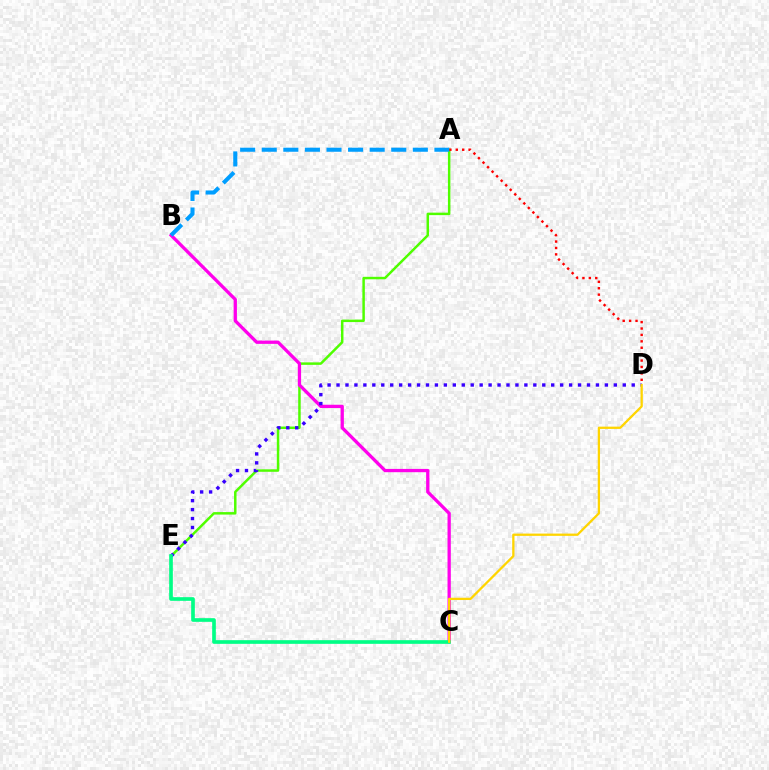{('A', 'E'): [{'color': '#4fff00', 'line_style': 'solid', 'thickness': 1.79}], ('B', 'C'): [{'color': '#ff00ed', 'line_style': 'solid', 'thickness': 2.37}], ('D', 'E'): [{'color': '#3700ff', 'line_style': 'dotted', 'thickness': 2.43}], ('A', 'D'): [{'color': '#ff0000', 'line_style': 'dotted', 'thickness': 1.74}], ('C', 'E'): [{'color': '#00ff86', 'line_style': 'solid', 'thickness': 2.64}], ('C', 'D'): [{'color': '#ffd500', 'line_style': 'solid', 'thickness': 1.64}], ('A', 'B'): [{'color': '#009eff', 'line_style': 'dashed', 'thickness': 2.93}]}